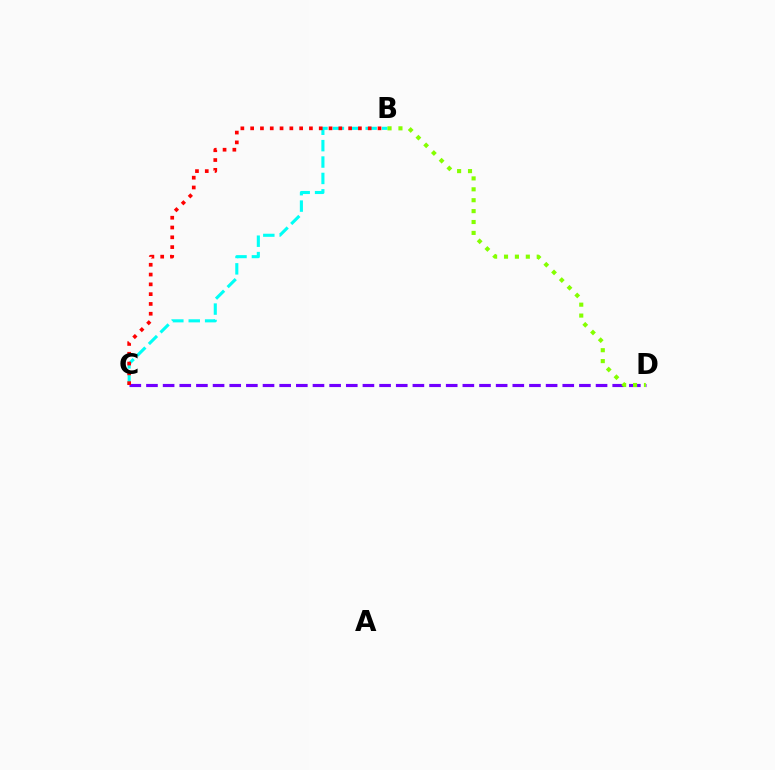{('B', 'C'): [{'color': '#00fff6', 'line_style': 'dashed', 'thickness': 2.23}, {'color': '#ff0000', 'line_style': 'dotted', 'thickness': 2.66}], ('C', 'D'): [{'color': '#7200ff', 'line_style': 'dashed', 'thickness': 2.26}], ('B', 'D'): [{'color': '#84ff00', 'line_style': 'dotted', 'thickness': 2.96}]}